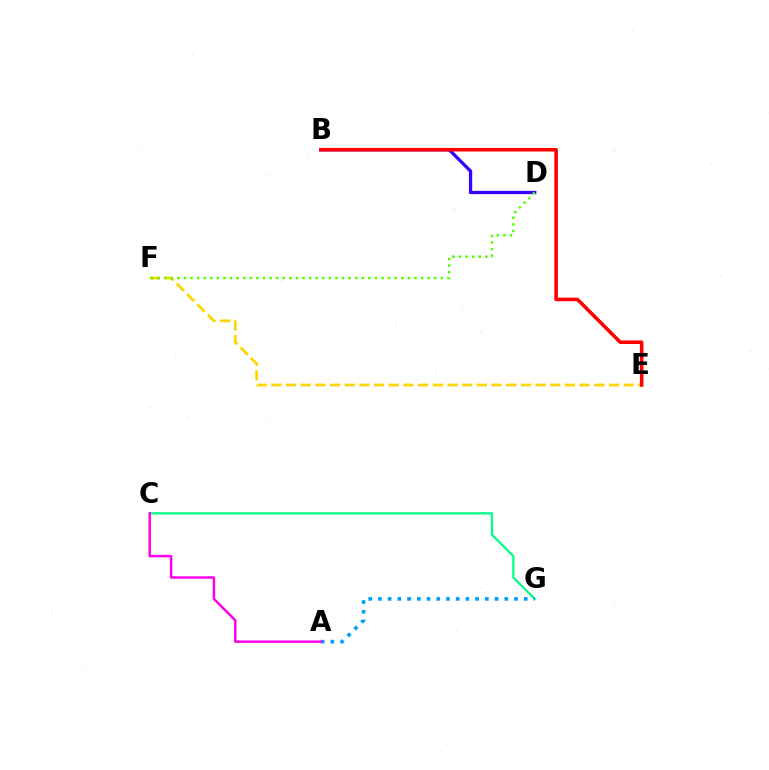{('C', 'G'): [{'color': '#00ff86', 'line_style': 'solid', 'thickness': 1.6}], ('B', 'D'): [{'color': '#3700ff', 'line_style': 'solid', 'thickness': 2.36}], ('E', 'F'): [{'color': '#ffd500', 'line_style': 'dashed', 'thickness': 1.99}], ('A', 'G'): [{'color': '#009eff', 'line_style': 'dotted', 'thickness': 2.64}], ('A', 'C'): [{'color': '#ff00ed', 'line_style': 'solid', 'thickness': 1.78}], ('B', 'E'): [{'color': '#ff0000', 'line_style': 'solid', 'thickness': 2.57}], ('D', 'F'): [{'color': '#4fff00', 'line_style': 'dotted', 'thickness': 1.79}]}